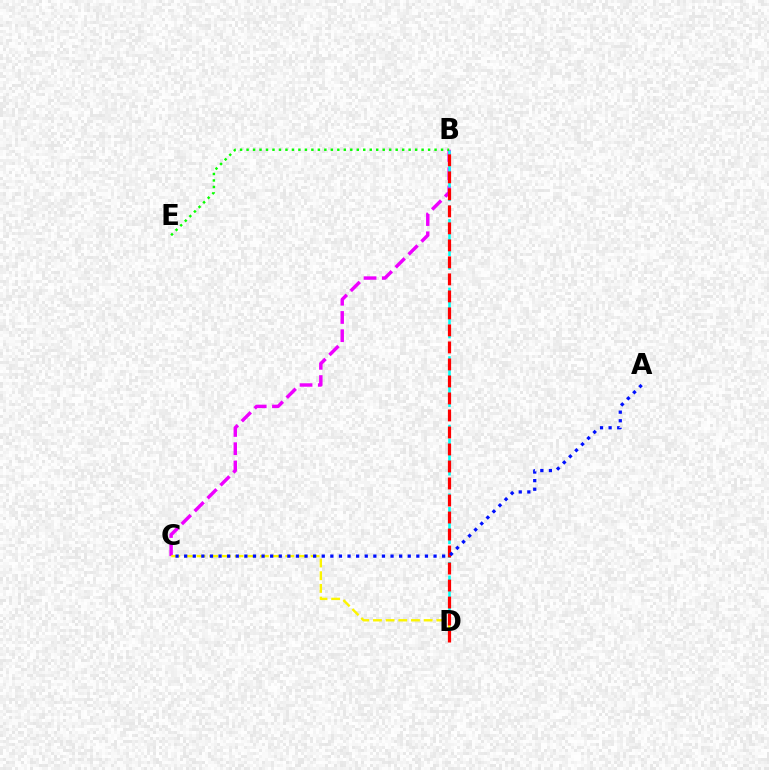{('B', 'C'): [{'color': '#ee00ff', 'line_style': 'dashed', 'thickness': 2.48}], ('B', 'D'): [{'color': '#00fff6', 'line_style': 'dashed', 'thickness': 1.86}, {'color': '#ff0000', 'line_style': 'dashed', 'thickness': 2.31}], ('C', 'D'): [{'color': '#fcf500', 'line_style': 'dashed', 'thickness': 1.72}], ('B', 'E'): [{'color': '#08ff00', 'line_style': 'dotted', 'thickness': 1.76}], ('A', 'C'): [{'color': '#0010ff', 'line_style': 'dotted', 'thickness': 2.34}]}